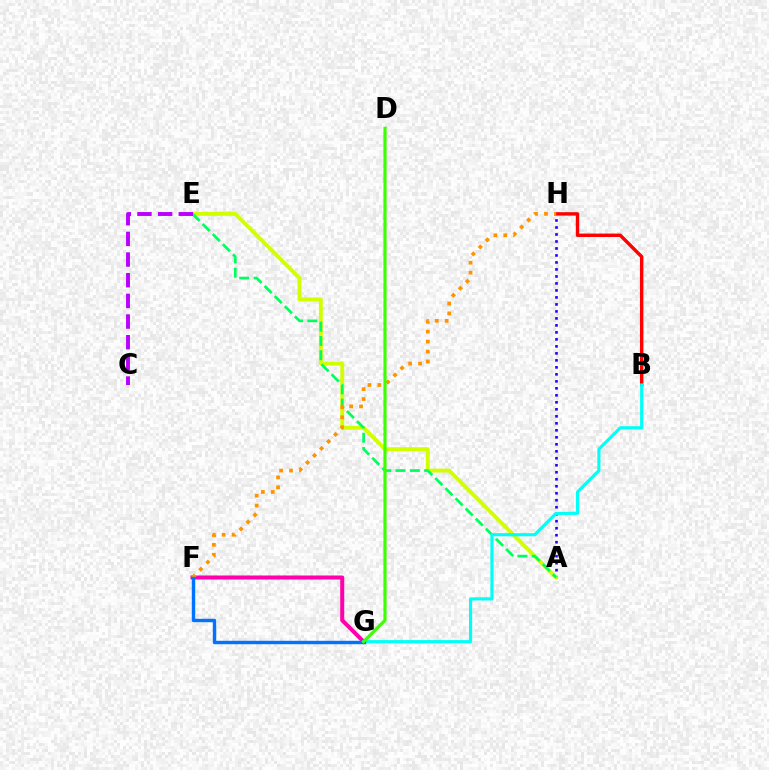{('A', 'H'): [{'color': '#2500ff', 'line_style': 'dotted', 'thickness': 1.9}], ('F', 'G'): [{'color': '#ff00ac', 'line_style': 'solid', 'thickness': 2.9}, {'color': '#0074ff', 'line_style': 'solid', 'thickness': 2.45}], ('A', 'E'): [{'color': '#d1ff00', 'line_style': 'solid', 'thickness': 2.79}, {'color': '#00ff5c', 'line_style': 'dashed', 'thickness': 1.94}], ('B', 'H'): [{'color': '#ff0000', 'line_style': 'solid', 'thickness': 2.46}], ('F', 'H'): [{'color': '#ff9400', 'line_style': 'dotted', 'thickness': 2.69}], ('B', 'G'): [{'color': '#00fff6', 'line_style': 'solid', 'thickness': 2.25}], ('D', 'G'): [{'color': '#3dff00', 'line_style': 'solid', 'thickness': 2.27}], ('C', 'E'): [{'color': '#b900ff', 'line_style': 'dashed', 'thickness': 2.81}]}